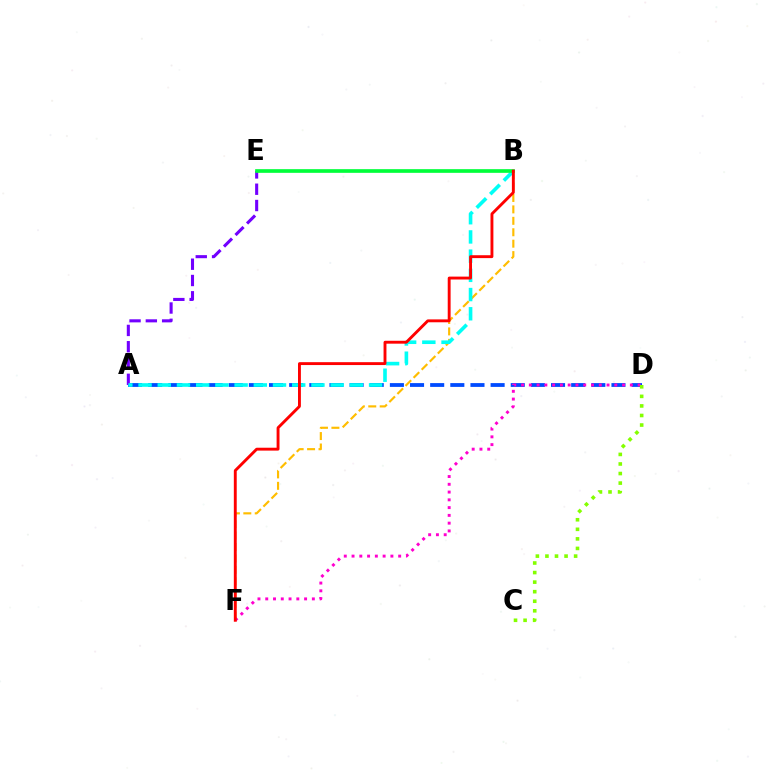{('B', 'F'): [{'color': '#ffbd00', 'line_style': 'dashed', 'thickness': 1.55}, {'color': '#ff0000', 'line_style': 'solid', 'thickness': 2.08}], ('A', 'D'): [{'color': '#004bff', 'line_style': 'dashed', 'thickness': 2.74}], ('A', 'E'): [{'color': '#7200ff', 'line_style': 'dashed', 'thickness': 2.21}], ('D', 'F'): [{'color': '#ff00cf', 'line_style': 'dotted', 'thickness': 2.11}], ('A', 'B'): [{'color': '#00fff6', 'line_style': 'dashed', 'thickness': 2.61}], ('B', 'E'): [{'color': '#00ff39', 'line_style': 'solid', 'thickness': 2.65}], ('C', 'D'): [{'color': '#84ff00', 'line_style': 'dotted', 'thickness': 2.6}]}